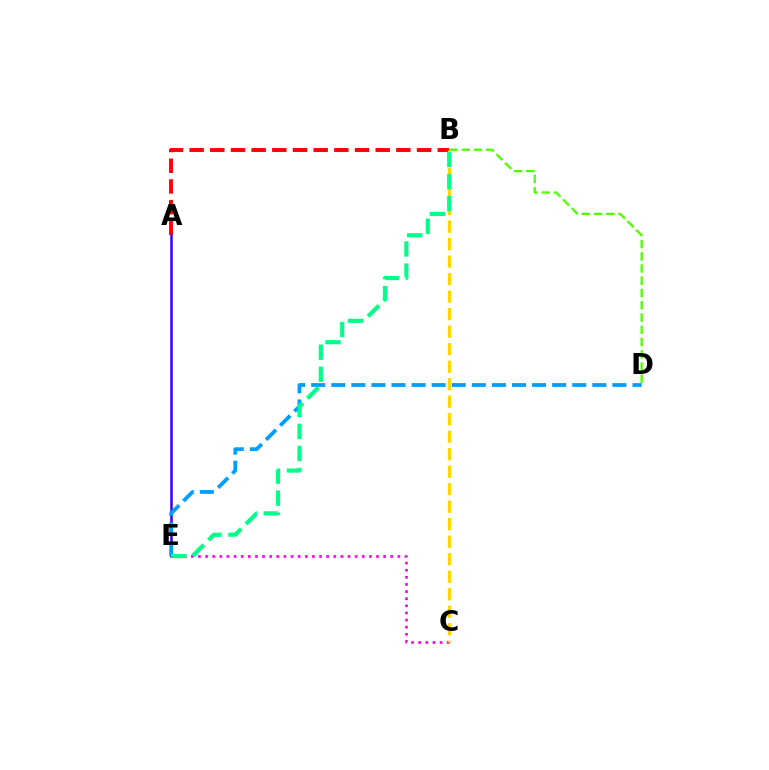{('A', 'B'): [{'color': '#ff0000', 'line_style': 'dashed', 'thickness': 2.81}], ('C', 'E'): [{'color': '#ff00ed', 'line_style': 'dotted', 'thickness': 1.93}], ('A', 'E'): [{'color': '#3700ff', 'line_style': 'solid', 'thickness': 1.82}], ('B', 'D'): [{'color': '#4fff00', 'line_style': 'dashed', 'thickness': 1.66}], ('B', 'C'): [{'color': '#ffd500', 'line_style': 'dashed', 'thickness': 2.38}], ('D', 'E'): [{'color': '#009eff', 'line_style': 'dashed', 'thickness': 2.73}], ('B', 'E'): [{'color': '#00ff86', 'line_style': 'dashed', 'thickness': 2.99}]}